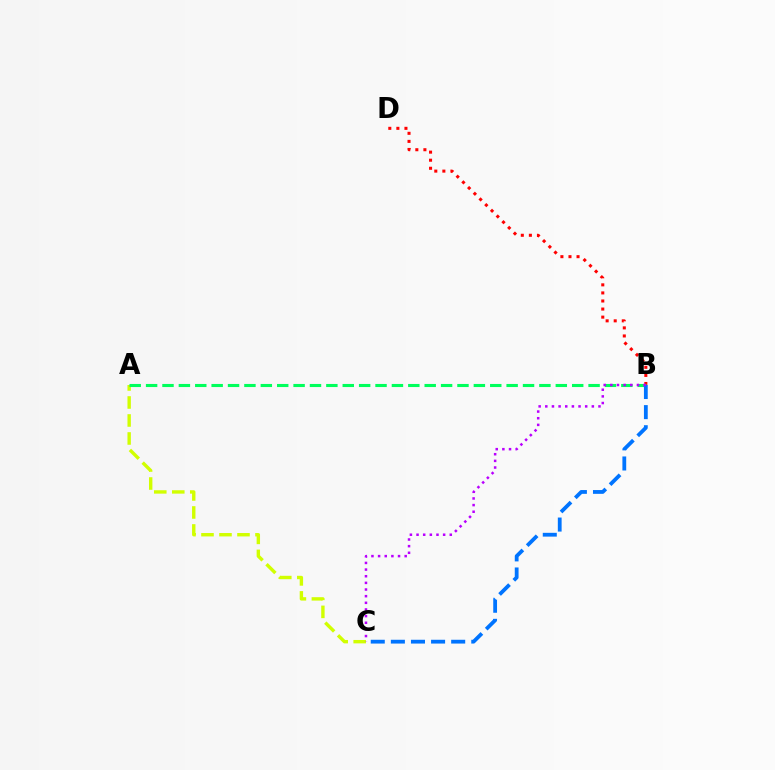{('A', 'C'): [{'color': '#d1ff00', 'line_style': 'dashed', 'thickness': 2.45}], ('B', 'D'): [{'color': '#ff0000', 'line_style': 'dotted', 'thickness': 2.19}], ('A', 'B'): [{'color': '#00ff5c', 'line_style': 'dashed', 'thickness': 2.23}], ('B', 'C'): [{'color': '#0074ff', 'line_style': 'dashed', 'thickness': 2.73}, {'color': '#b900ff', 'line_style': 'dotted', 'thickness': 1.81}]}